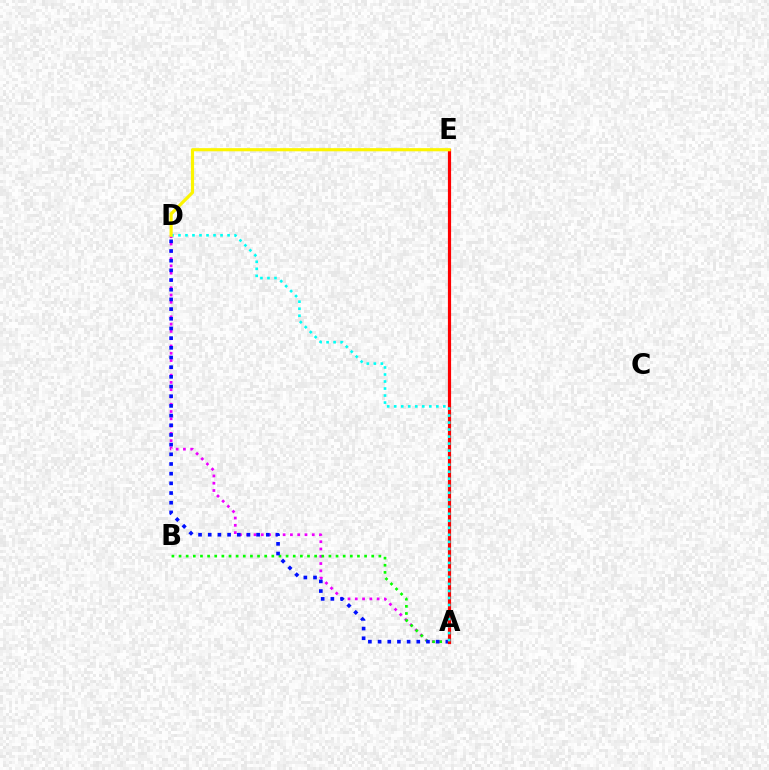{('A', 'D'): [{'color': '#ee00ff', 'line_style': 'dotted', 'thickness': 1.98}, {'color': '#0010ff', 'line_style': 'dotted', 'thickness': 2.63}, {'color': '#00fff6', 'line_style': 'dotted', 'thickness': 1.91}], ('A', 'B'): [{'color': '#08ff00', 'line_style': 'dotted', 'thickness': 1.94}], ('A', 'E'): [{'color': '#ff0000', 'line_style': 'solid', 'thickness': 2.29}], ('D', 'E'): [{'color': '#fcf500', 'line_style': 'solid', 'thickness': 2.27}]}